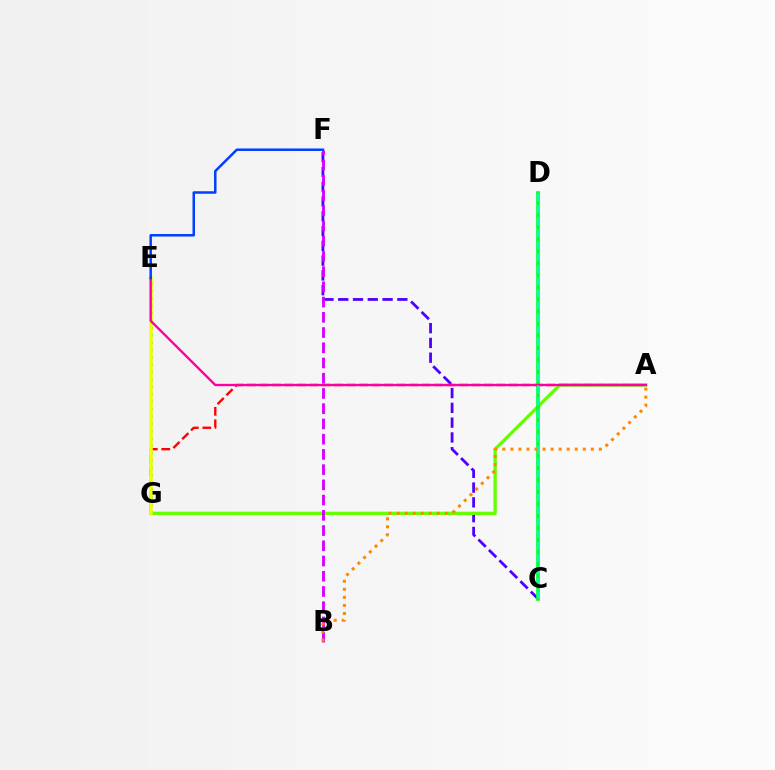{('C', 'F'): [{'color': '#4f00ff', 'line_style': 'dashed', 'thickness': 2.01}], ('A', 'G'): [{'color': '#ff0000', 'line_style': 'dashed', 'thickness': 1.69}, {'color': '#66ff00', 'line_style': 'solid', 'thickness': 2.38}], ('B', 'F'): [{'color': '#d600ff', 'line_style': 'dashed', 'thickness': 2.07}], ('E', 'G'): [{'color': '#00c7ff', 'line_style': 'dotted', 'thickness': 2.0}, {'color': '#eeff00', 'line_style': 'solid', 'thickness': 2.55}], ('C', 'D'): [{'color': '#00ff27', 'line_style': 'solid', 'thickness': 2.62}, {'color': '#00ffaf', 'line_style': 'dashed', 'thickness': 1.63}], ('A', 'E'): [{'color': '#ff00a0', 'line_style': 'solid', 'thickness': 1.7}], ('A', 'B'): [{'color': '#ff8800', 'line_style': 'dotted', 'thickness': 2.18}], ('E', 'F'): [{'color': '#003fff', 'line_style': 'solid', 'thickness': 1.8}]}